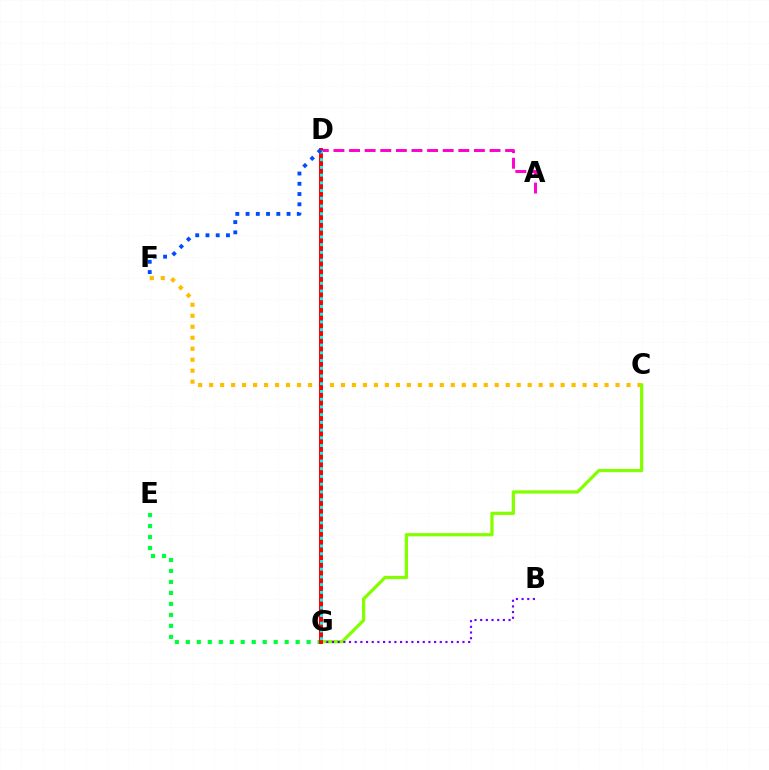{('C', 'F'): [{'color': '#ffbd00', 'line_style': 'dotted', 'thickness': 2.98}], ('C', 'G'): [{'color': '#84ff00', 'line_style': 'solid', 'thickness': 2.34}], ('B', 'G'): [{'color': '#7200ff', 'line_style': 'dotted', 'thickness': 1.54}], ('A', 'D'): [{'color': '#ff00cf', 'line_style': 'dashed', 'thickness': 2.12}], ('E', 'G'): [{'color': '#00ff39', 'line_style': 'dotted', 'thickness': 2.98}], ('D', 'G'): [{'color': '#ff0000', 'line_style': 'solid', 'thickness': 2.86}, {'color': '#00fff6', 'line_style': 'dotted', 'thickness': 2.1}], ('D', 'F'): [{'color': '#004bff', 'line_style': 'dotted', 'thickness': 2.78}]}